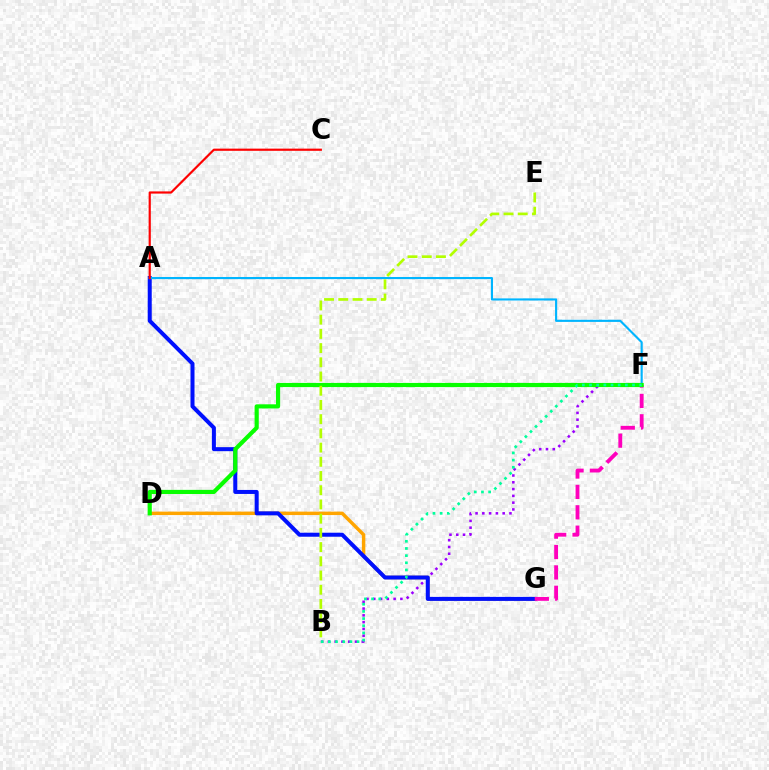{('B', 'F'): [{'color': '#9b00ff', 'line_style': 'dotted', 'thickness': 1.84}, {'color': '#00ff9d', 'line_style': 'dotted', 'thickness': 1.95}], ('D', 'G'): [{'color': '#ffa500', 'line_style': 'solid', 'thickness': 2.48}], ('A', 'G'): [{'color': '#0010ff', 'line_style': 'solid', 'thickness': 2.89}], ('F', 'G'): [{'color': '#ff00bd', 'line_style': 'dashed', 'thickness': 2.77}], ('A', 'F'): [{'color': '#00b5ff', 'line_style': 'solid', 'thickness': 1.54}], ('D', 'F'): [{'color': '#08ff00', 'line_style': 'solid', 'thickness': 2.99}], ('B', 'E'): [{'color': '#b3ff00', 'line_style': 'dashed', 'thickness': 1.93}], ('A', 'C'): [{'color': '#ff0000', 'line_style': 'solid', 'thickness': 1.57}]}